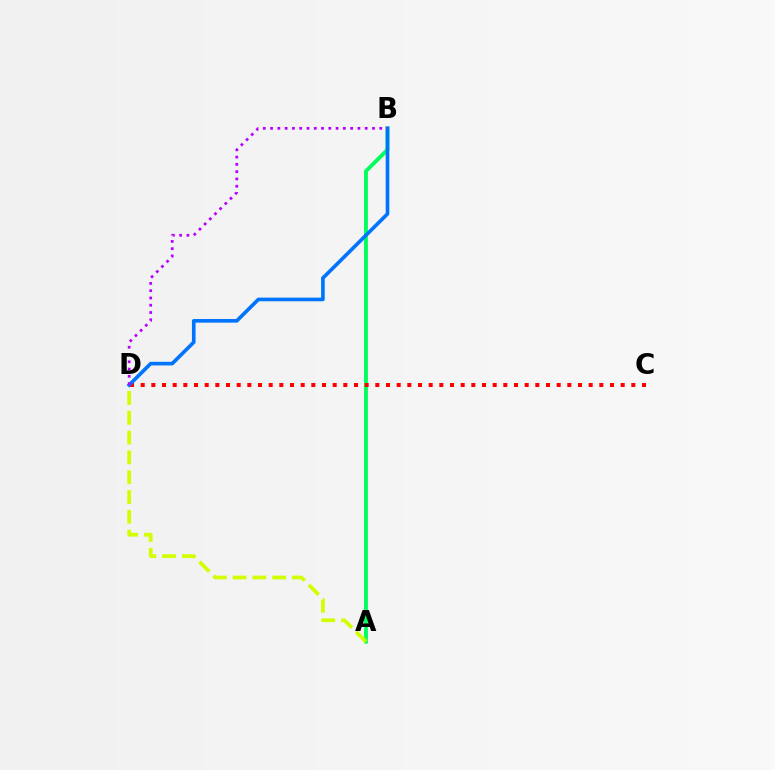{('A', 'B'): [{'color': '#00ff5c', 'line_style': 'solid', 'thickness': 2.76}], ('A', 'D'): [{'color': '#d1ff00', 'line_style': 'dashed', 'thickness': 2.69}], ('C', 'D'): [{'color': '#ff0000', 'line_style': 'dotted', 'thickness': 2.9}], ('B', 'D'): [{'color': '#0074ff', 'line_style': 'solid', 'thickness': 2.62}, {'color': '#b900ff', 'line_style': 'dotted', 'thickness': 1.98}]}